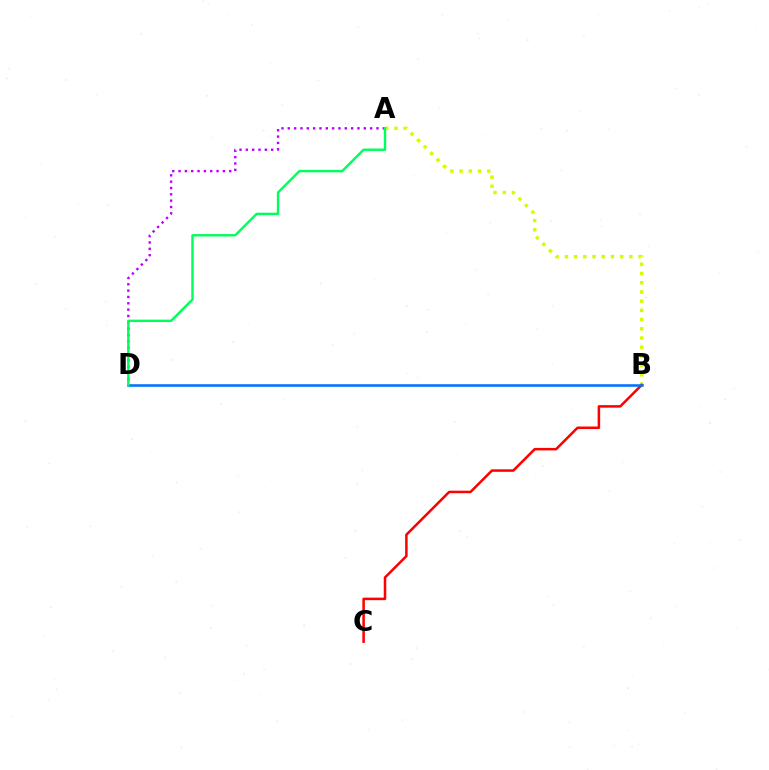{('A', 'B'): [{'color': '#d1ff00', 'line_style': 'dotted', 'thickness': 2.5}], ('A', 'D'): [{'color': '#b900ff', 'line_style': 'dotted', 'thickness': 1.72}, {'color': '#00ff5c', 'line_style': 'solid', 'thickness': 1.75}], ('B', 'C'): [{'color': '#ff0000', 'line_style': 'solid', 'thickness': 1.81}], ('B', 'D'): [{'color': '#0074ff', 'line_style': 'solid', 'thickness': 1.85}]}